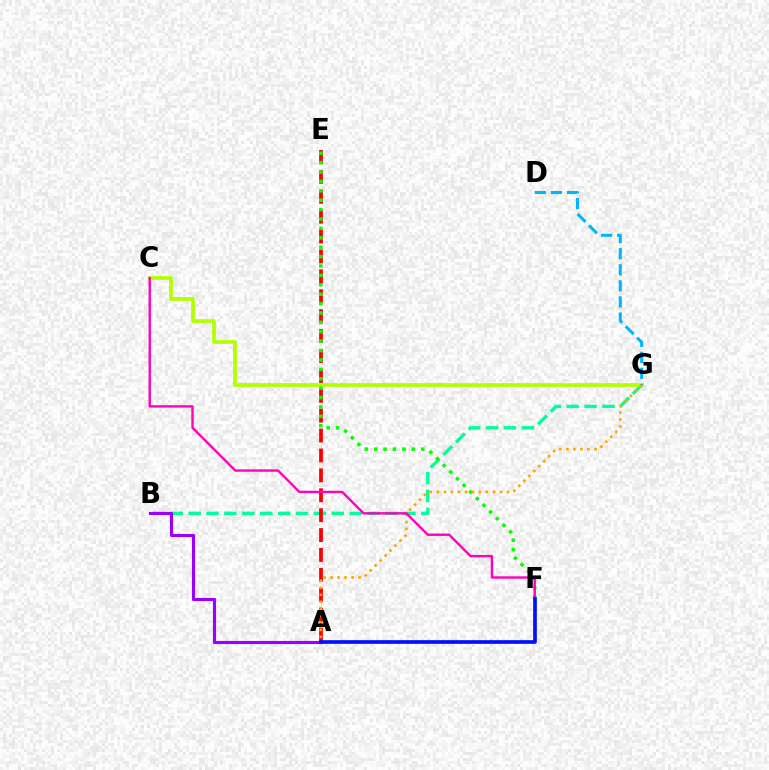{('B', 'G'): [{'color': '#00ff9d', 'line_style': 'dashed', 'thickness': 2.43}], ('C', 'G'): [{'color': '#b3ff00', 'line_style': 'solid', 'thickness': 2.67}], ('D', 'G'): [{'color': '#00b5ff', 'line_style': 'dashed', 'thickness': 2.18}], ('A', 'E'): [{'color': '#ff0000', 'line_style': 'dashed', 'thickness': 2.7}], ('A', 'B'): [{'color': '#9b00ff', 'line_style': 'solid', 'thickness': 2.25}], ('E', 'F'): [{'color': '#08ff00', 'line_style': 'dotted', 'thickness': 2.55}], ('A', 'G'): [{'color': '#ffa500', 'line_style': 'dotted', 'thickness': 1.9}], ('C', 'F'): [{'color': '#ff00bd', 'line_style': 'solid', 'thickness': 1.72}], ('A', 'F'): [{'color': '#0010ff', 'line_style': 'solid', 'thickness': 2.64}]}